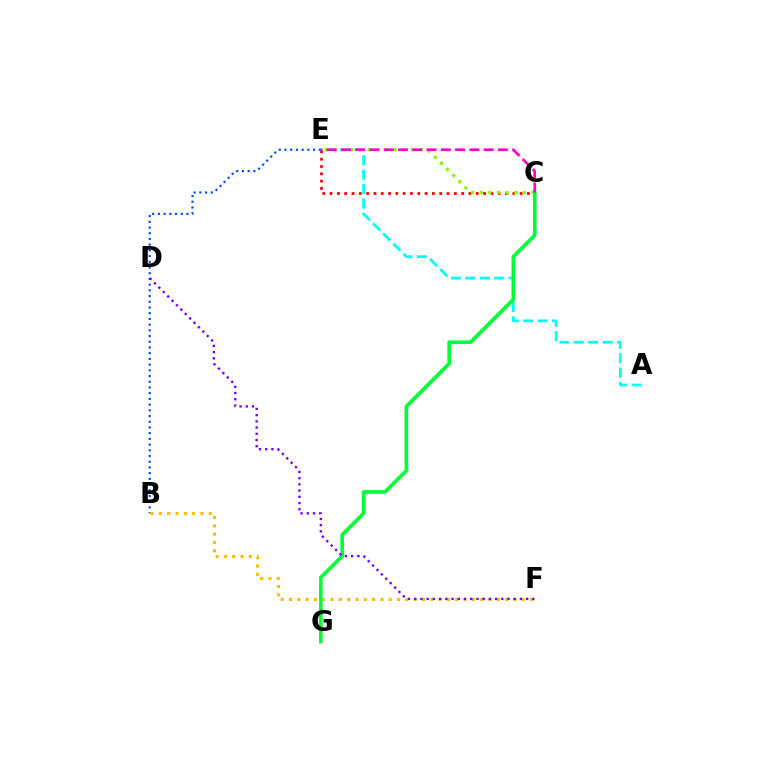{('A', 'E'): [{'color': '#00fff6', 'line_style': 'dashed', 'thickness': 1.95}], ('C', 'E'): [{'color': '#ff0000', 'line_style': 'dotted', 'thickness': 1.99}, {'color': '#84ff00', 'line_style': 'dotted', 'thickness': 2.35}, {'color': '#ff00cf', 'line_style': 'dashed', 'thickness': 1.94}], ('B', 'E'): [{'color': '#004bff', 'line_style': 'dotted', 'thickness': 1.55}], ('B', 'F'): [{'color': '#ffbd00', 'line_style': 'dotted', 'thickness': 2.26}], ('C', 'G'): [{'color': '#00ff39', 'line_style': 'solid', 'thickness': 2.62}], ('D', 'F'): [{'color': '#7200ff', 'line_style': 'dotted', 'thickness': 1.69}]}